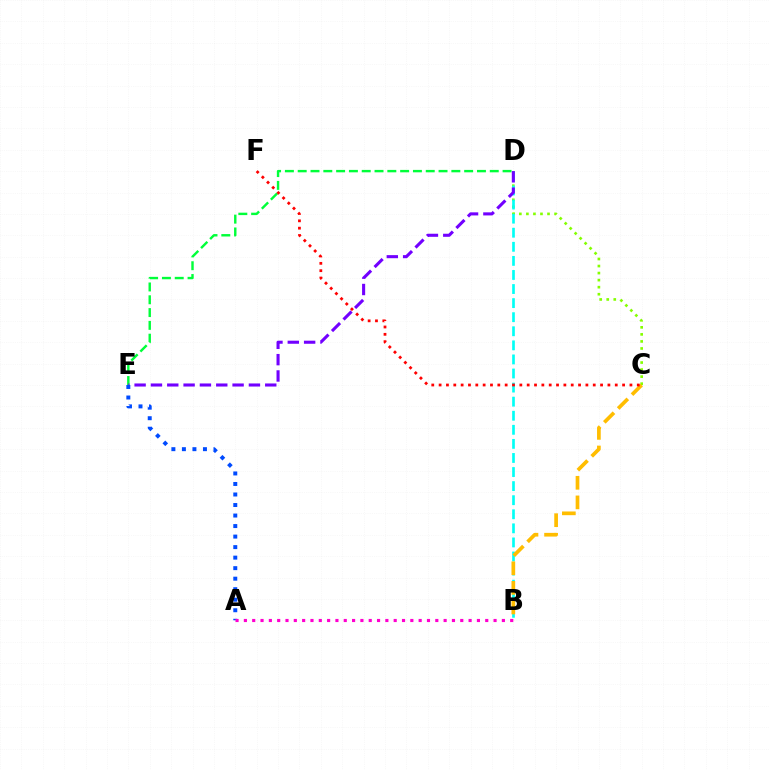{('D', 'E'): [{'color': '#00ff39', 'line_style': 'dashed', 'thickness': 1.74}, {'color': '#7200ff', 'line_style': 'dashed', 'thickness': 2.22}], ('C', 'D'): [{'color': '#84ff00', 'line_style': 'dotted', 'thickness': 1.91}], ('B', 'D'): [{'color': '#00fff6', 'line_style': 'dashed', 'thickness': 1.91}], ('B', 'C'): [{'color': '#ffbd00', 'line_style': 'dashed', 'thickness': 2.66}], ('A', 'E'): [{'color': '#004bff', 'line_style': 'dotted', 'thickness': 2.86}], ('C', 'F'): [{'color': '#ff0000', 'line_style': 'dotted', 'thickness': 1.99}], ('A', 'B'): [{'color': '#ff00cf', 'line_style': 'dotted', 'thickness': 2.26}]}